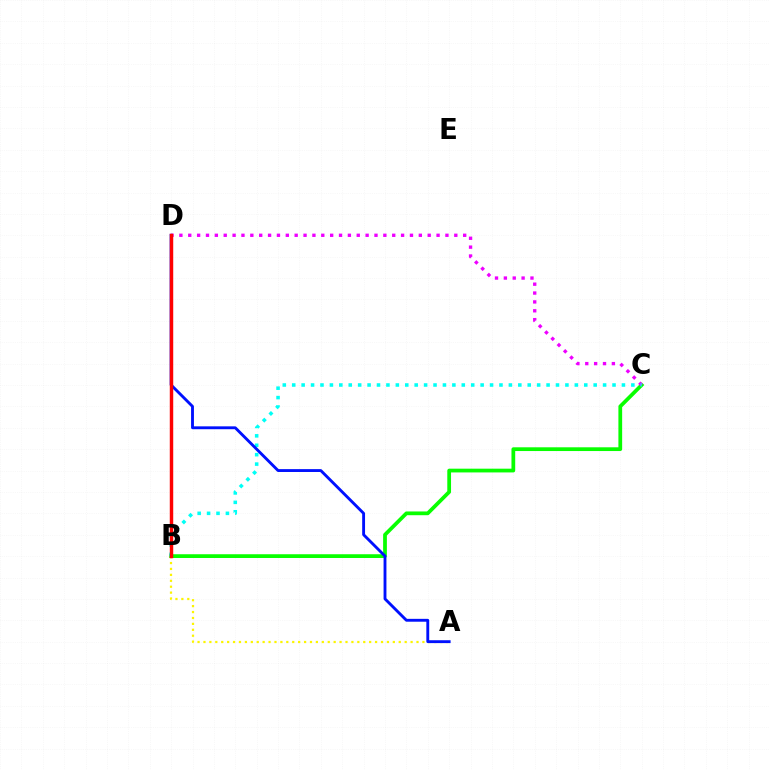{('B', 'C'): [{'color': '#08ff00', 'line_style': 'solid', 'thickness': 2.7}, {'color': '#00fff6', 'line_style': 'dotted', 'thickness': 2.56}], ('C', 'D'): [{'color': '#ee00ff', 'line_style': 'dotted', 'thickness': 2.41}], ('A', 'B'): [{'color': '#fcf500', 'line_style': 'dotted', 'thickness': 1.61}], ('A', 'D'): [{'color': '#0010ff', 'line_style': 'solid', 'thickness': 2.06}], ('B', 'D'): [{'color': '#ff0000', 'line_style': 'solid', 'thickness': 2.48}]}